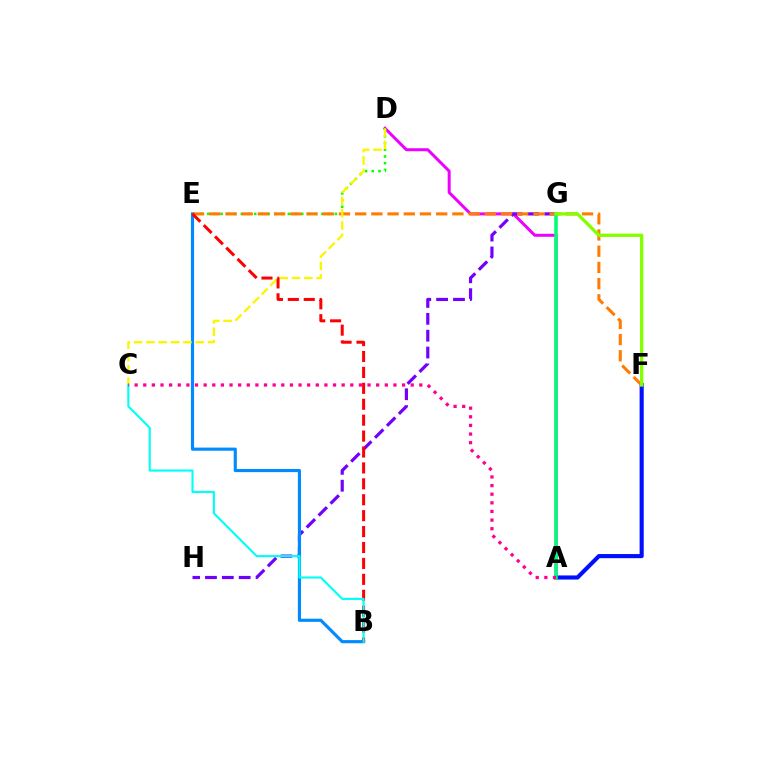{('A', 'D'): [{'color': '#ee00ff', 'line_style': 'solid', 'thickness': 2.16}], ('D', 'E'): [{'color': '#08ff00', 'line_style': 'dotted', 'thickness': 1.82}], ('A', 'F'): [{'color': '#0010ff', 'line_style': 'solid', 'thickness': 2.97}], ('G', 'H'): [{'color': '#7200ff', 'line_style': 'dashed', 'thickness': 2.29}], ('B', 'E'): [{'color': '#008cff', 'line_style': 'solid', 'thickness': 2.26}, {'color': '#ff0000', 'line_style': 'dashed', 'thickness': 2.16}], ('E', 'F'): [{'color': '#ff7c00', 'line_style': 'dashed', 'thickness': 2.2}], ('A', 'G'): [{'color': '#00ff74', 'line_style': 'solid', 'thickness': 2.56}], ('F', 'G'): [{'color': '#84ff00', 'line_style': 'solid', 'thickness': 2.4}], ('C', 'D'): [{'color': '#fcf500', 'line_style': 'dashed', 'thickness': 1.67}], ('B', 'C'): [{'color': '#00fff6', 'line_style': 'solid', 'thickness': 1.53}], ('A', 'C'): [{'color': '#ff0094', 'line_style': 'dotted', 'thickness': 2.34}]}